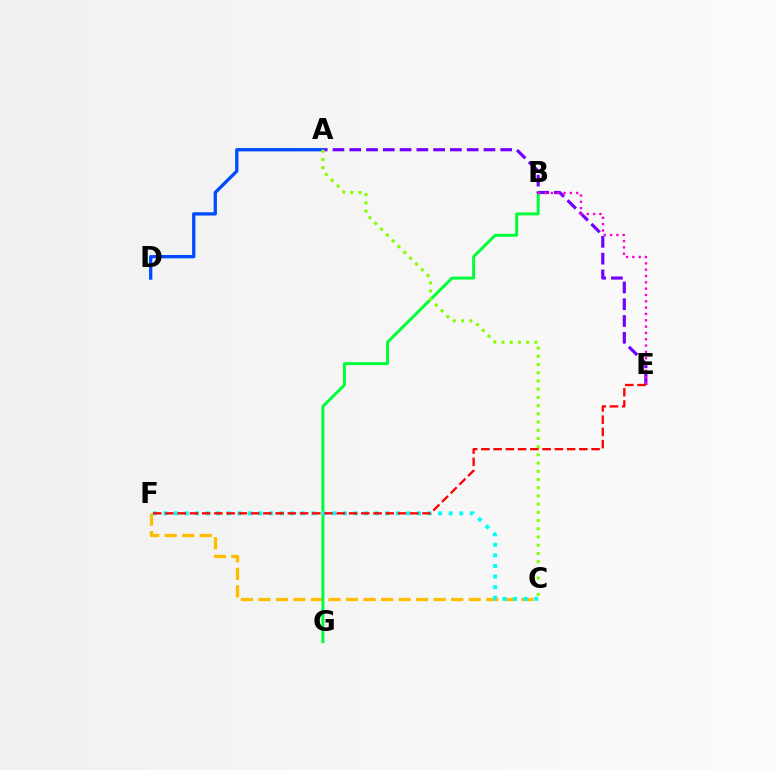{('C', 'F'): [{'color': '#ffbd00', 'line_style': 'dashed', 'thickness': 2.38}, {'color': '#00fff6', 'line_style': 'dotted', 'thickness': 2.87}], ('B', 'G'): [{'color': '#00ff39', 'line_style': 'solid', 'thickness': 2.13}], ('A', 'E'): [{'color': '#7200ff', 'line_style': 'dashed', 'thickness': 2.28}], ('A', 'D'): [{'color': '#004bff', 'line_style': 'solid', 'thickness': 2.37}], ('A', 'C'): [{'color': '#84ff00', 'line_style': 'dotted', 'thickness': 2.23}], ('B', 'E'): [{'color': '#ff00cf', 'line_style': 'dotted', 'thickness': 1.72}], ('E', 'F'): [{'color': '#ff0000', 'line_style': 'dashed', 'thickness': 1.66}]}